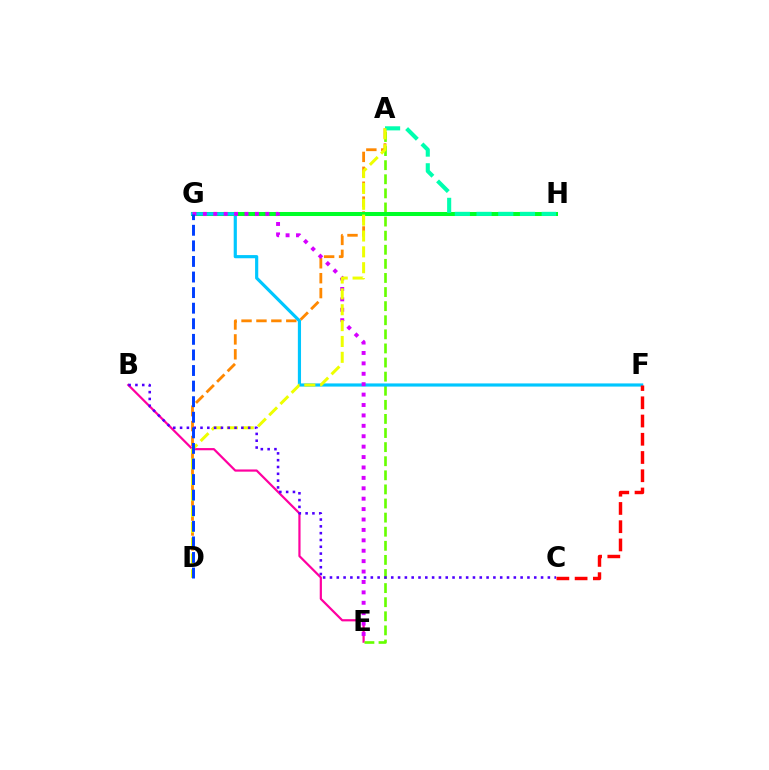{('A', 'D'): [{'color': '#ff8800', 'line_style': 'dashed', 'thickness': 2.03}, {'color': '#eeff00', 'line_style': 'dashed', 'thickness': 2.15}], ('B', 'E'): [{'color': '#ff00a0', 'line_style': 'solid', 'thickness': 1.59}], ('A', 'E'): [{'color': '#66ff00', 'line_style': 'dashed', 'thickness': 1.92}], ('G', 'H'): [{'color': '#00ff27', 'line_style': 'solid', 'thickness': 2.9}], ('F', 'G'): [{'color': '#00c7ff', 'line_style': 'solid', 'thickness': 2.28}], ('A', 'H'): [{'color': '#00ffaf', 'line_style': 'dashed', 'thickness': 2.95}], ('E', 'G'): [{'color': '#d600ff', 'line_style': 'dotted', 'thickness': 2.83}], ('B', 'C'): [{'color': '#4f00ff', 'line_style': 'dotted', 'thickness': 1.85}], ('D', 'G'): [{'color': '#003fff', 'line_style': 'dashed', 'thickness': 2.12}], ('C', 'F'): [{'color': '#ff0000', 'line_style': 'dashed', 'thickness': 2.48}]}